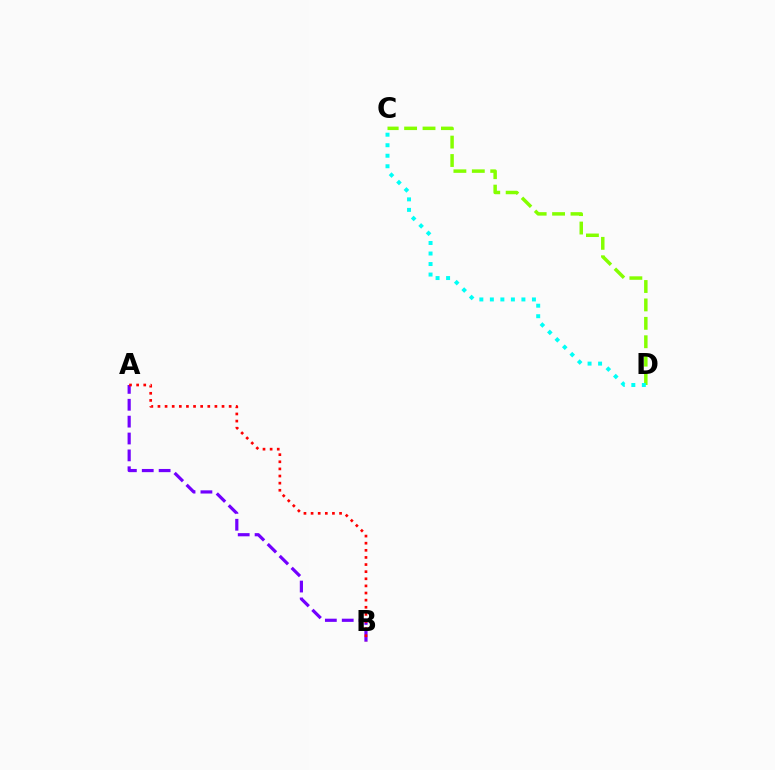{('A', 'B'): [{'color': '#7200ff', 'line_style': 'dashed', 'thickness': 2.29}, {'color': '#ff0000', 'line_style': 'dotted', 'thickness': 1.93}], ('C', 'D'): [{'color': '#84ff00', 'line_style': 'dashed', 'thickness': 2.5}, {'color': '#00fff6', 'line_style': 'dotted', 'thickness': 2.86}]}